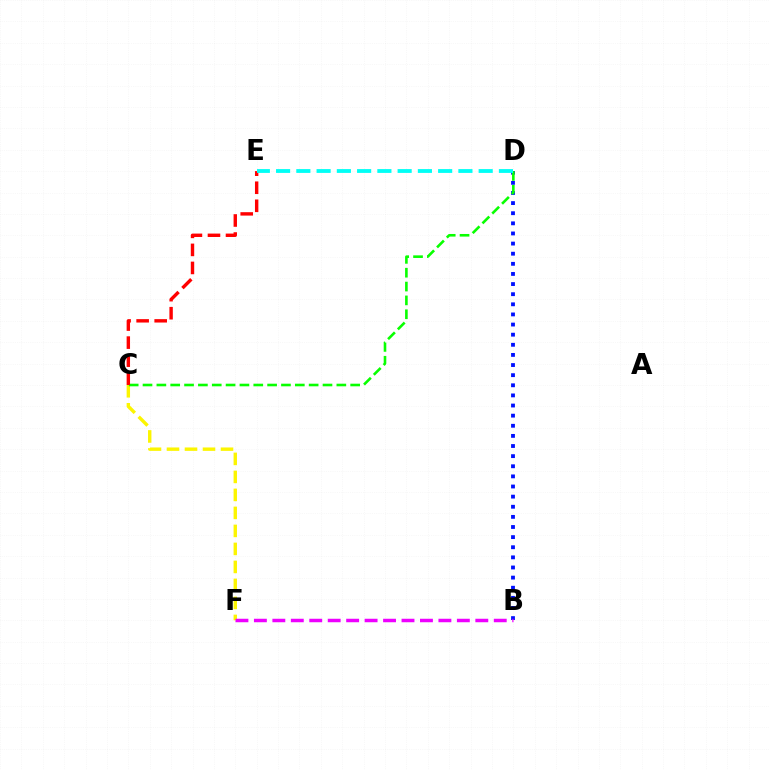{('C', 'F'): [{'color': '#fcf500', 'line_style': 'dashed', 'thickness': 2.45}], ('B', 'D'): [{'color': '#0010ff', 'line_style': 'dotted', 'thickness': 2.75}], ('B', 'F'): [{'color': '#ee00ff', 'line_style': 'dashed', 'thickness': 2.51}], ('C', 'D'): [{'color': '#08ff00', 'line_style': 'dashed', 'thickness': 1.88}], ('C', 'E'): [{'color': '#ff0000', 'line_style': 'dashed', 'thickness': 2.45}], ('D', 'E'): [{'color': '#00fff6', 'line_style': 'dashed', 'thickness': 2.75}]}